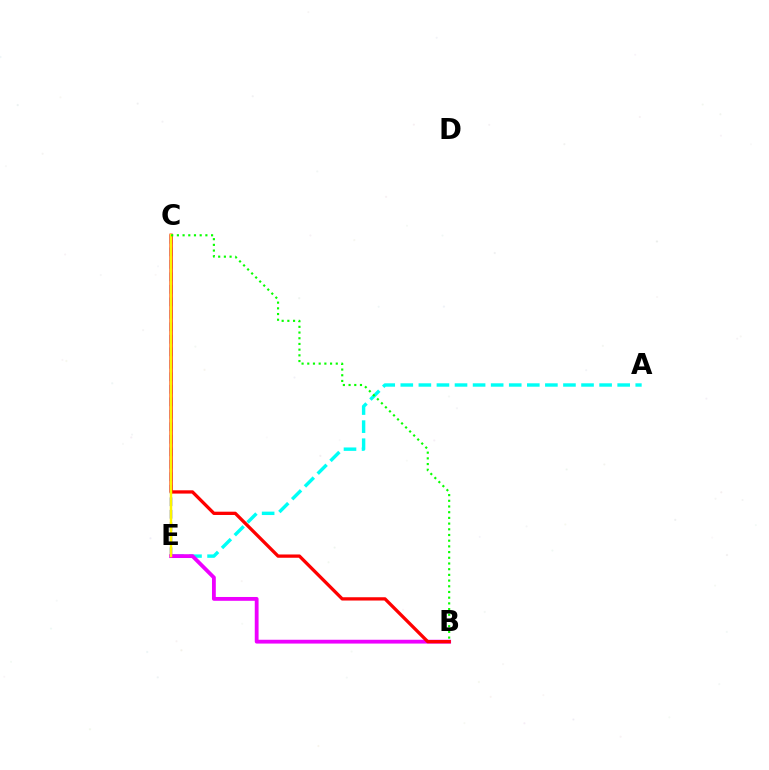{('C', 'E'): [{'color': '#0010ff', 'line_style': 'dashed', 'thickness': 1.7}, {'color': '#fcf500', 'line_style': 'solid', 'thickness': 1.77}], ('A', 'E'): [{'color': '#00fff6', 'line_style': 'dashed', 'thickness': 2.46}], ('B', 'E'): [{'color': '#ee00ff', 'line_style': 'solid', 'thickness': 2.75}], ('B', 'C'): [{'color': '#ff0000', 'line_style': 'solid', 'thickness': 2.37}, {'color': '#08ff00', 'line_style': 'dotted', 'thickness': 1.55}]}